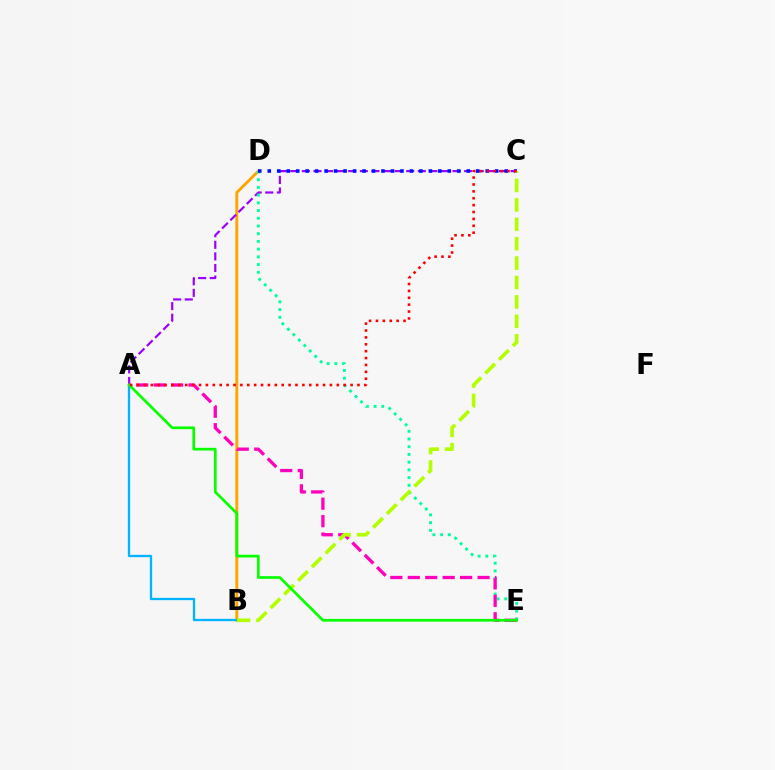{('B', 'D'): [{'color': '#ffa500', 'line_style': 'solid', 'thickness': 2.1}], ('A', 'C'): [{'color': '#9b00ff', 'line_style': 'dashed', 'thickness': 1.58}, {'color': '#ff0000', 'line_style': 'dotted', 'thickness': 1.87}], ('A', 'B'): [{'color': '#00b5ff', 'line_style': 'solid', 'thickness': 1.67}], ('D', 'E'): [{'color': '#00ff9d', 'line_style': 'dotted', 'thickness': 2.1}], ('A', 'E'): [{'color': '#ff00bd', 'line_style': 'dashed', 'thickness': 2.37}, {'color': '#08ff00', 'line_style': 'solid', 'thickness': 1.96}], ('C', 'D'): [{'color': '#0010ff', 'line_style': 'dotted', 'thickness': 2.57}], ('B', 'C'): [{'color': '#b3ff00', 'line_style': 'dashed', 'thickness': 2.64}]}